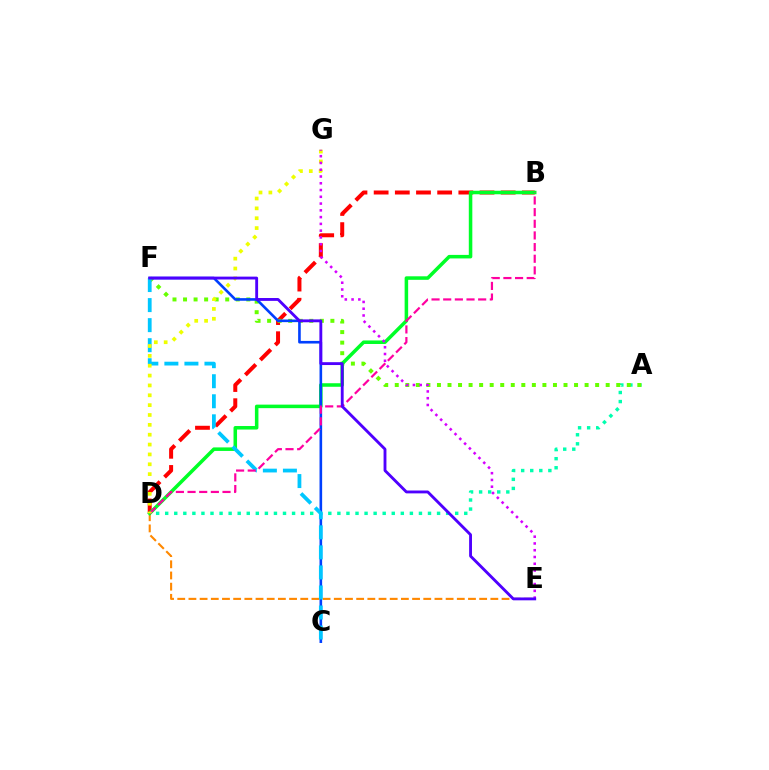{('A', 'D'): [{'color': '#00ffaf', 'line_style': 'dotted', 'thickness': 2.46}], ('B', 'D'): [{'color': '#ff0000', 'line_style': 'dashed', 'thickness': 2.88}, {'color': '#00ff27', 'line_style': 'solid', 'thickness': 2.54}, {'color': '#ff00a0', 'line_style': 'dashed', 'thickness': 1.58}], ('D', 'E'): [{'color': '#ff8800', 'line_style': 'dashed', 'thickness': 1.52}], ('A', 'F'): [{'color': '#66ff00', 'line_style': 'dotted', 'thickness': 2.87}], ('C', 'F'): [{'color': '#003fff', 'line_style': 'solid', 'thickness': 1.89}, {'color': '#00c7ff', 'line_style': 'dashed', 'thickness': 2.72}], ('D', 'G'): [{'color': '#eeff00', 'line_style': 'dotted', 'thickness': 2.68}], ('E', 'G'): [{'color': '#d600ff', 'line_style': 'dotted', 'thickness': 1.84}], ('E', 'F'): [{'color': '#4f00ff', 'line_style': 'solid', 'thickness': 2.06}]}